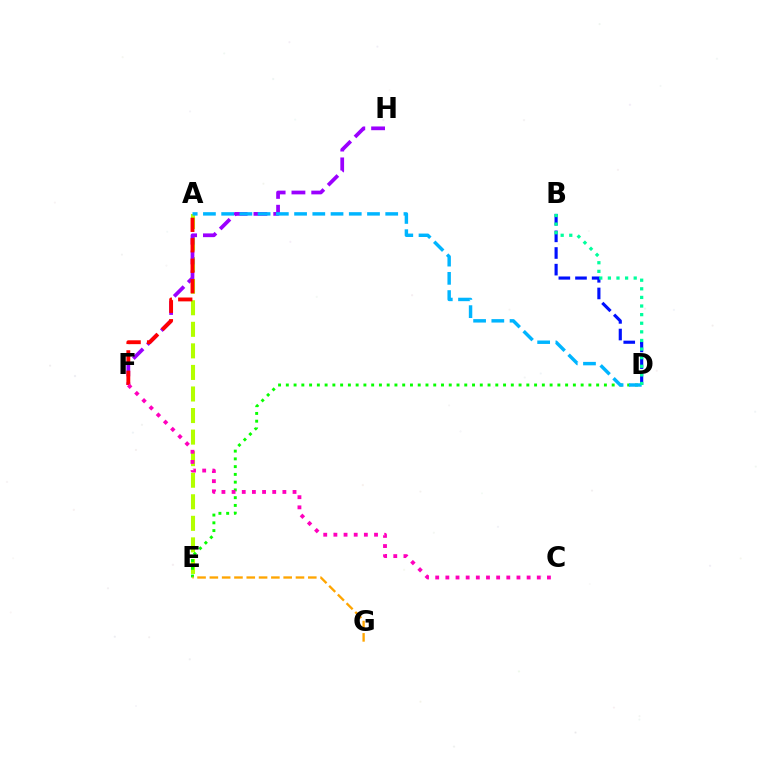{('A', 'E'): [{'color': '#b3ff00', 'line_style': 'dashed', 'thickness': 2.93}], ('D', 'E'): [{'color': '#08ff00', 'line_style': 'dotted', 'thickness': 2.11}], ('F', 'H'): [{'color': '#9b00ff', 'line_style': 'dashed', 'thickness': 2.69}], ('A', 'D'): [{'color': '#00b5ff', 'line_style': 'dashed', 'thickness': 2.48}], ('E', 'G'): [{'color': '#ffa500', 'line_style': 'dashed', 'thickness': 1.67}], ('A', 'F'): [{'color': '#ff0000', 'line_style': 'dashed', 'thickness': 2.78}], ('C', 'F'): [{'color': '#ff00bd', 'line_style': 'dotted', 'thickness': 2.76}], ('B', 'D'): [{'color': '#0010ff', 'line_style': 'dashed', 'thickness': 2.26}, {'color': '#00ff9d', 'line_style': 'dotted', 'thickness': 2.34}]}